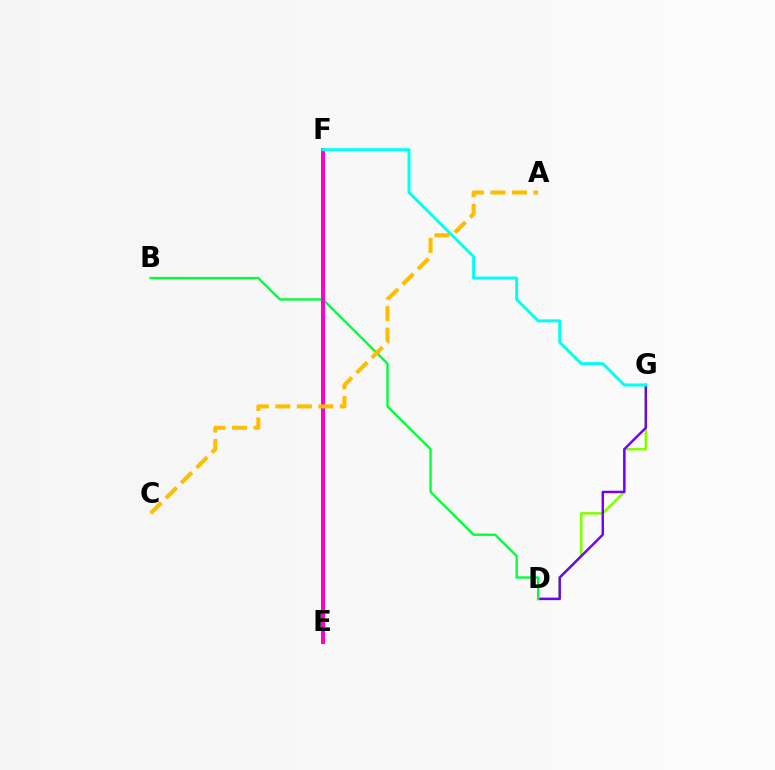{('E', 'F'): [{'color': '#004bff', 'line_style': 'dotted', 'thickness': 1.81}, {'color': '#ff0000', 'line_style': 'solid', 'thickness': 2.79}, {'color': '#ff00cf', 'line_style': 'solid', 'thickness': 2.78}], ('D', 'G'): [{'color': '#84ff00', 'line_style': 'solid', 'thickness': 1.81}, {'color': '#7200ff', 'line_style': 'solid', 'thickness': 1.74}], ('B', 'D'): [{'color': '#00ff39', 'line_style': 'solid', 'thickness': 1.69}], ('A', 'C'): [{'color': '#ffbd00', 'line_style': 'dashed', 'thickness': 2.93}], ('F', 'G'): [{'color': '#00fff6', 'line_style': 'solid', 'thickness': 2.15}]}